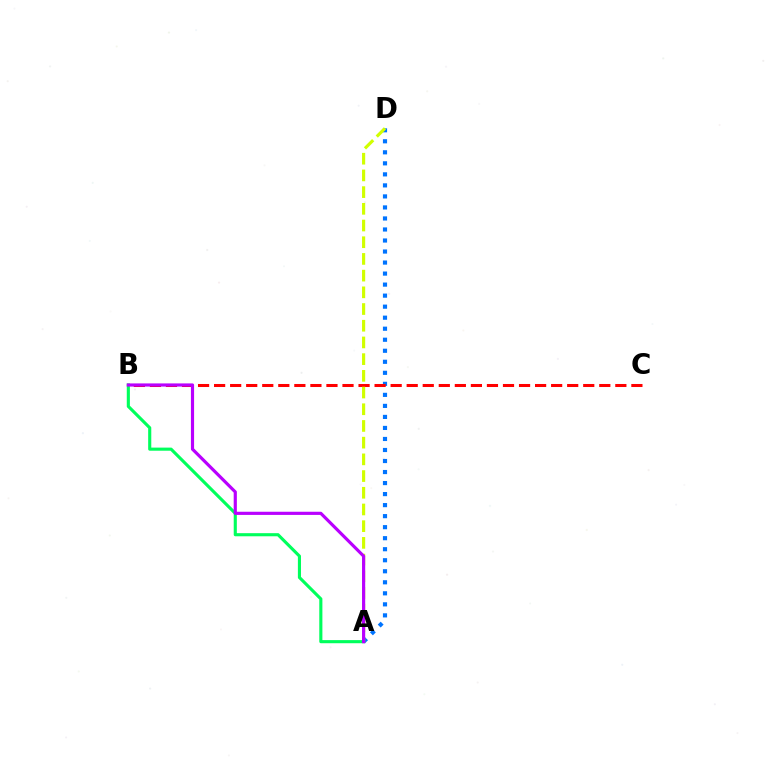{('A', 'D'): [{'color': '#0074ff', 'line_style': 'dotted', 'thickness': 3.0}, {'color': '#d1ff00', 'line_style': 'dashed', 'thickness': 2.27}], ('B', 'C'): [{'color': '#ff0000', 'line_style': 'dashed', 'thickness': 2.18}], ('A', 'B'): [{'color': '#00ff5c', 'line_style': 'solid', 'thickness': 2.24}, {'color': '#b900ff', 'line_style': 'solid', 'thickness': 2.28}]}